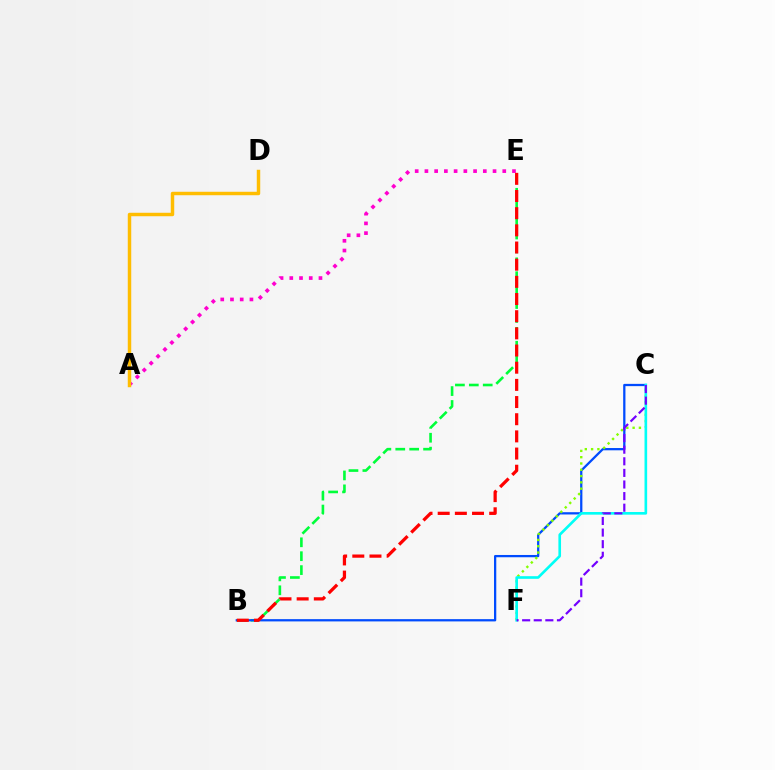{('B', 'E'): [{'color': '#00ff39', 'line_style': 'dashed', 'thickness': 1.89}, {'color': '#ff0000', 'line_style': 'dashed', 'thickness': 2.33}], ('B', 'C'): [{'color': '#004bff', 'line_style': 'solid', 'thickness': 1.63}], ('C', 'F'): [{'color': '#84ff00', 'line_style': 'dotted', 'thickness': 1.71}, {'color': '#00fff6', 'line_style': 'solid', 'thickness': 1.9}, {'color': '#7200ff', 'line_style': 'dashed', 'thickness': 1.58}], ('A', 'E'): [{'color': '#ff00cf', 'line_style': 'dotted', 'thickness': 2.64}], ('A', 'D'): [{'color': '#ffbd00', 'line_style': 'solid', 'thickness': 2.49}]}